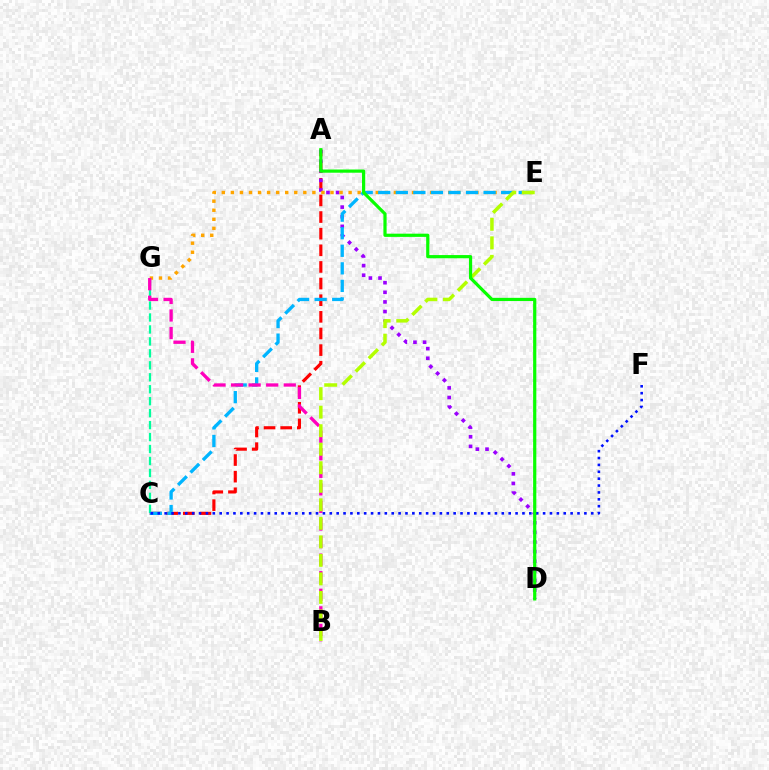{('A', 'C'): [{'color': '#ff0000', 'line_style': 'dashed', 'thickness': 2.26}], ('A', 'D'): [{'color': '#9b00ff', 'line_style': 'dotted', 'thickness': 2.61}, {'color': '#08ff00', 'line_style': 'solid', 'thickness': 2.31}], ('E', 'G'): [{'color': '#ffa500', 'line_style': 'dotted', 'thickness': 2.46}], ('C', 'G'): [{'color': '#00ff9d', 'line_style': 'dashed', 'thickness': 1.62}], ('C', 'E'): [{'color': '#00b5ff', 'line_style': 'dashed', 'thickness': 2.39}], ('B', 'G'): [{'color': '#ff00bd', 'line_style': 'dashed', 'thickness': 2.39}], ('B', 'E'): [{'color': '#b3ff00', 'line_style': 'dashed', 'thickness': 2.52}], ('C', 'F'): [{'color': '#0010ff', 'line_style': 'dotted', 'thickness': 1.87}]}